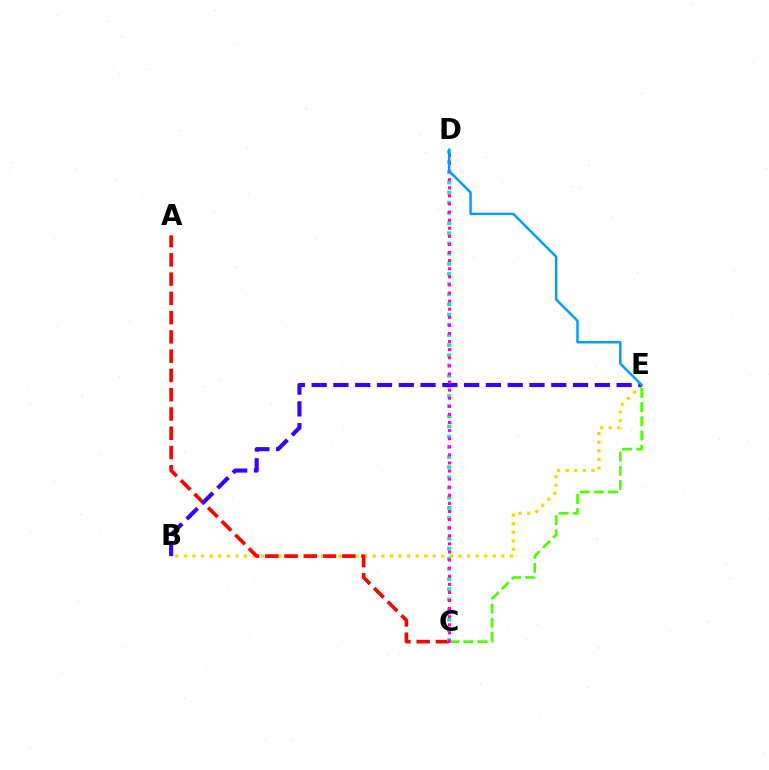{('B', 'E'): [{'color': '#ffd500', 'line_style': 'dotted', 'thickness': 2.33}, {'color': '#3700ff', 'line_style': 'dashed', 'thickness': 2.96}], ('C', 'E'): [{'color': '#4fff00', 'line_style': 'dashed', 'thickness': 1.93}], ('A', 'C'): [{'color': '#ff0000', 'line_style': 'dashed', 'thickness': 2.62}], ('C', 'D'): [{'color': '#00ff86', 'line_style': 'dotted', 'thickness': 2.76}, {'color': '#ff00ed', 'line_style': 'dotted', 'thickness': 2.2}], ('D', 'E'): [{'color': '#009eff', 'line_style': 'solid', 'thickness': 1.79}]}